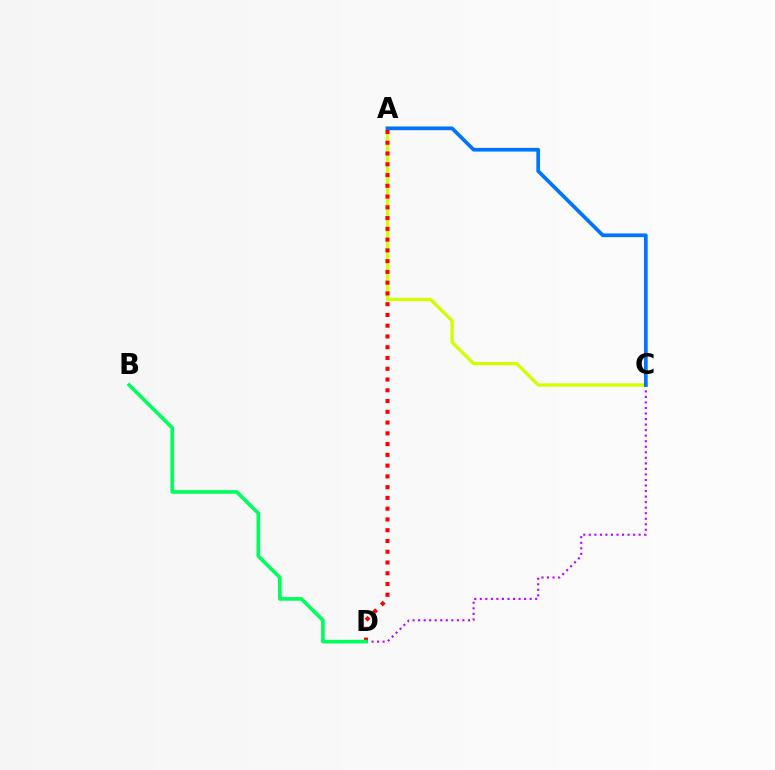{('C', 'D'): [{'color': '#b900ff', 'line_style': 'dotted', 'thickness': 1.5}], ('A', 'C'): [{'color': '#d1ff00', 'line_style': 'solid', 'thickness': 2.38}, {'color': '#0074ff', 'line_style': 'solid', 'thickness': 2.67}], ('A', 'D'): [{'color': '#ff0000', 'line_style': 'dotted', 'thickness': 2.92}], ('B', 'D'): [{'color': '#00ff5c', 'line_style': 'solid', 'thickness': 2.62}]}